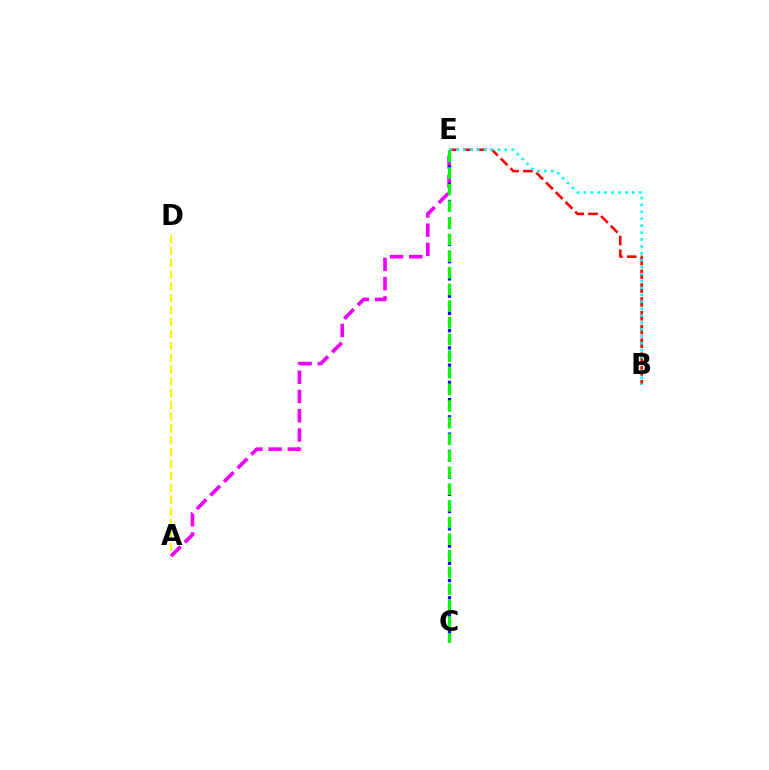{('A', 'D'): [{'color': '#fcf500', 'line_style': 'dashed', 'thickness': 1.61}], ('B', 'E'): [{'color': '#ff0000', 'line_style': 'dashed', 'thickness': 1.87}, {'color': '#00fff6', 'line_style': 'dotted', 'thickness': 1.88}], ('A', 'E'): [{'color': '#ee00ff', 'line_style': 'dashed', 'thickness': 2.62}], ('C', 'E'): [{'color': '#0010ff', 'line_style': 'dotted', 'thickness': 2.34}, {'color': '#08ff00', 'line_style': 'dashed', 'thickness': 2.26}]}